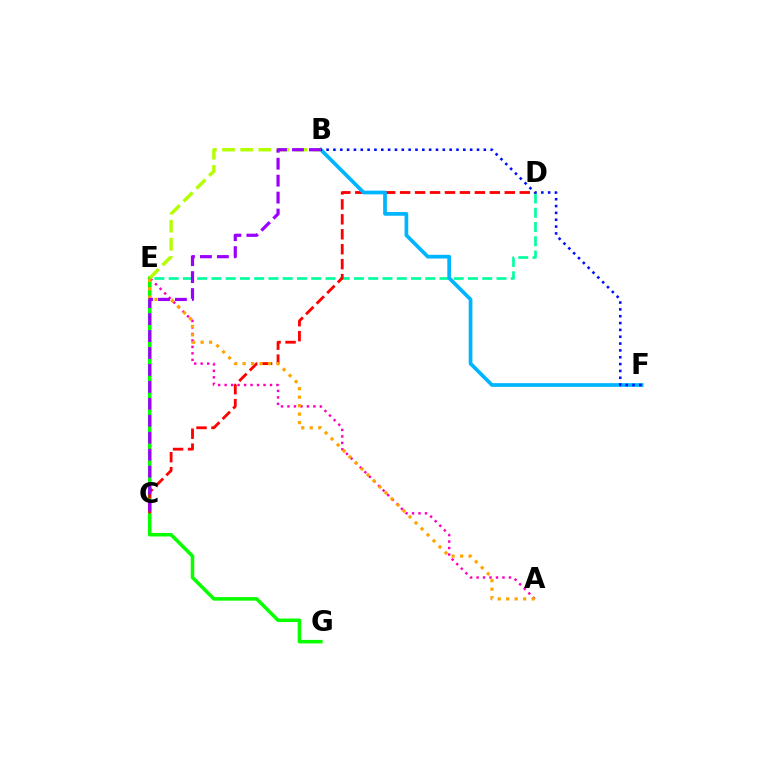{('A', 'E'): [{'color': '#ff00bd', 'line_style': 'dotted', 'thickness': 1.76}, {'color': '#ffa500', 'line_style': 'dotted', 'thickness': 2.3}], ('E', 'G'): [{'color': '#08ff00', 'line_style': 'solid', 'thickness': 2.54}], ('D', 'E'): [{'color': '#00ff9d', 'line_style': 'dashed', 'thickness': 1.94}], ('C', 'D'): [{'color': '#ff0000', 'line_style': 'dashed', 'thickness': 2.03}], ('B', 'F'): [{'color': '#00b5ff', 'line_style': 'solid', 'thickness': 2.67}, {'color': '#0010ff', 'line_style': 'dotted', 'thickness': 1.86}], ('B', 'E'): [{'color': '#b3ff00', 'line_style': 'dashed', 'thickness': 2.46}], ('B', 'C'): [{'color': '#9b00ff', 'line_style': 'dashed', 'thickness': 2.3}]}